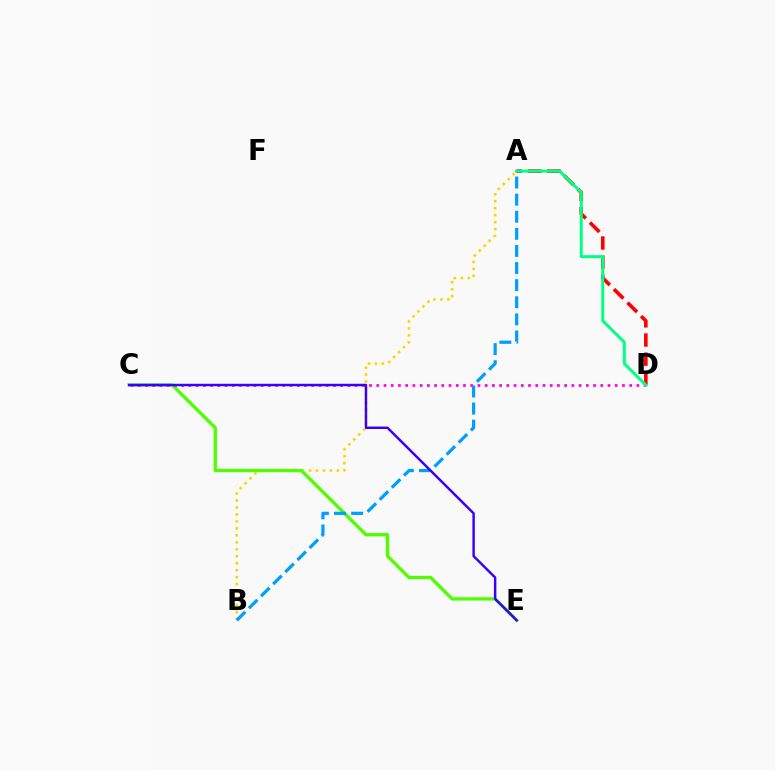{('A', 'B'): [{'color': '#ffd500', 'line_style': 'dotted', 'thickness': 1.89}, {'color': '#009eff', 'line_style': 'dashed', 'thickness': 2.32}], ('A', 'D'): [{'color': '#ff0000', 'line_style': 'dashed', 'thickness': 2.6}, {'color': '#00ff86', 'line_style': 'solid', 'thickness': 2.16}], ('C', 'E'): [{'color': '#4fff00', 'line_style': 'solid', 'thickness': 2.39}, {'color': '#3700ff', 'line_style': 'solid', 'thickness': 1.76}], ('C', 'D'): [{'color': '#ff00ed', 'line_style': 'dotted', 'thickness': 1.96}]}